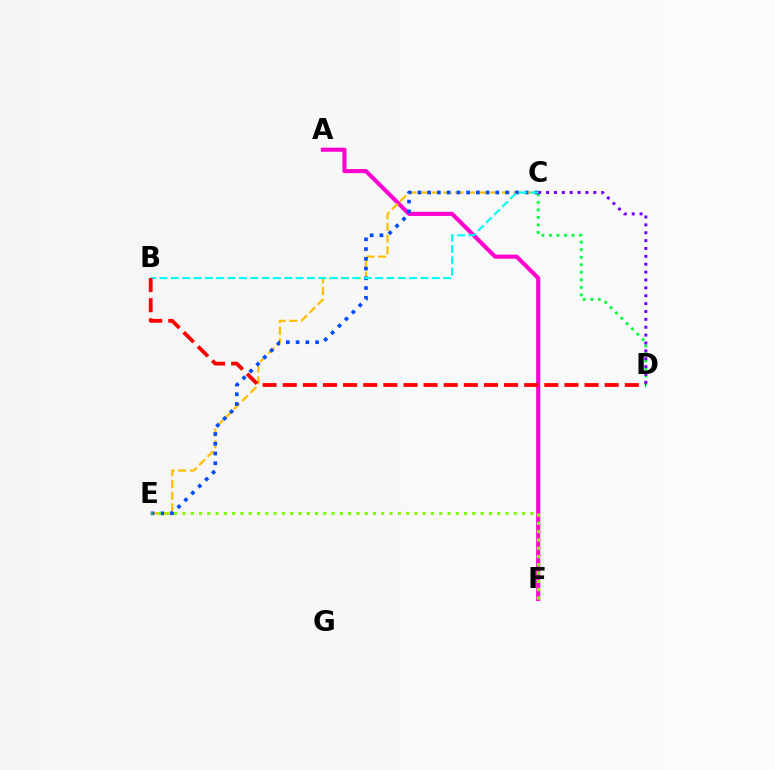{('A', 'F'): [{'color': '#ff00cf', 'line_style': 'solid', 'thickness': 2.95}], ('C', 'D'): [{'color': '#00ff39', 'line_style': 'dotted', 'thickness': 2.05}, {'color': '#7200ff', 'line_style': 'dotted', 'thickness': 2.14}], ('C', 'E'): [{'color': '#ffbd00', 'line_style': 'dashed', 'thickness': 1.59}, {'color': '#004bff', 'line_style': 'dotted', 'thickness': 2.65}], ('B', 'C'): [{'color': '#00fff6', 'line_style': 'dashed', 'thickness': 1.54}], ('E', 'F'): [{'color': '#84ff00', 'line_style': 'dotted', 'thickness': 2.25}], ('B', 'D'): [{'color': '#ff0000', 'line_style': 'dashed', 'thickness': 2.73}]}